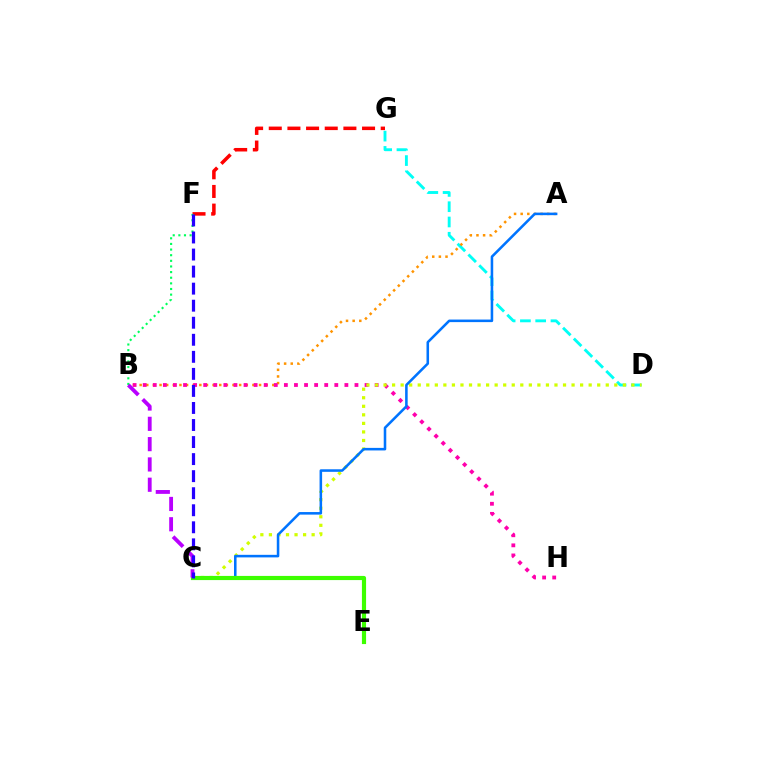{('D', 'G'): [{'color': '#00fff6', 'line_style': 'dashed', 'thickness': 2.08}], ('F', 'G'): [{'color': '#ff0000', 'line_style': 'dashed', 'thickness': 2.53}], ('A', 'B'): [{'color': '#ff9400', 'line_style': 'dotted', 'thickness': 1.8}], ('B', 'H'): [{'color': '#ff00ac', 'line_style': 'dotted', 'thickness': 2.74}], ('C', 'D'): [{'color': '#d1ff00', 'line_style': 'dotted', 'thickness': 2.32}], ('A', 'C'): [{'color': '#0074ff', 'line_style': 'solid', 'thickness': 1.84}], ('B', 'F'): [{'color': '#00ff5c', 'line_style': 'dotted', 'thickness': 1.53}], ('C', 'E'): [{'color': '#3dff00', 'line_style': 'solid', 'thickness': 2.99}], ('B', 'C'): [{'color': '#b900ff', 'line_style': 'dashed', 'thickness': 2.76}], ('C', 'F'): [{'color': '#2500ff', 'line_style': 'dashed', 'thickness': 2.32}]}